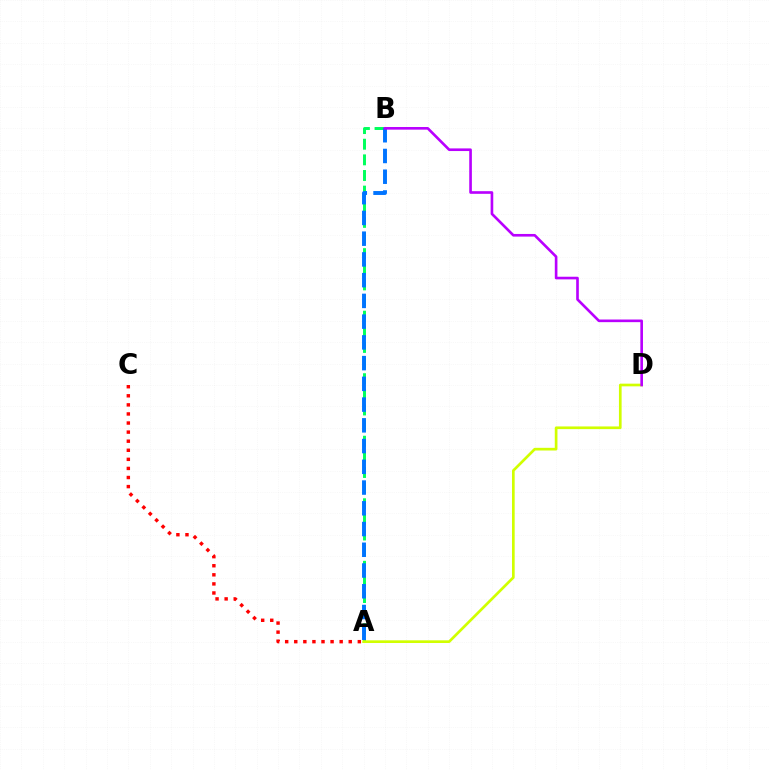{('A', 'B'): [{'color': '#00ff5c', 'line_style': 'dashed', 'thickness': 2.12}, {'color': '#0074ff', 'line_style': 'dashed', 'thickness': 2.82}], ('A', 'D'): [{'color': '#d1ff00', 'line_style': 'solid', 'thickness': 1.93}], ('A', 'C'): [{'color': '#ff0000', 'line_style': 'dotted', 'thickness': 2.47}], ('B', 'D'): [{'color': '#b900ff', 'line_style': 'solid', 'thickness': 1.9}]}